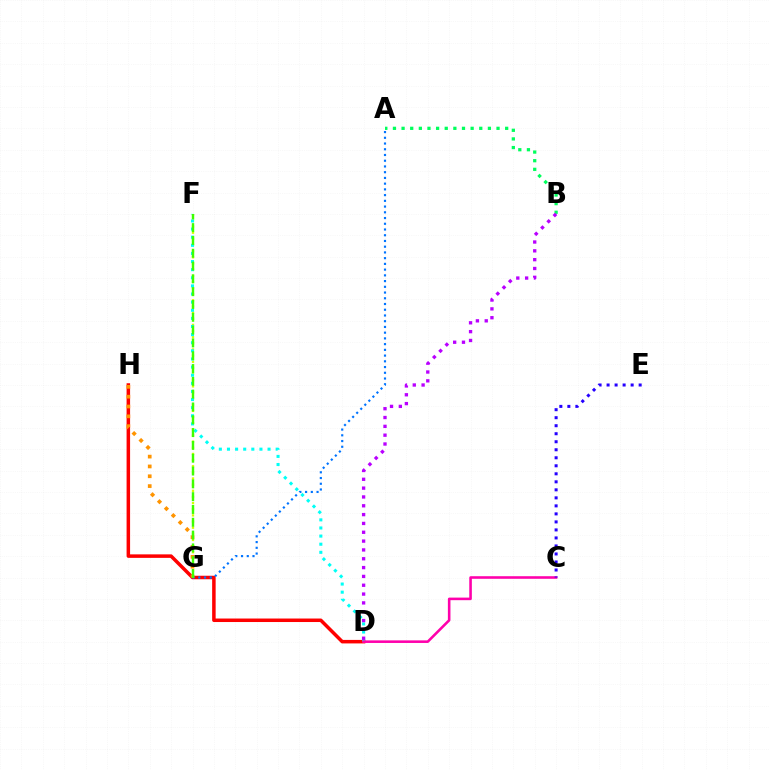{('D', 'H'): [{'color': '#ff0000', 'line_style': 'solid', 'thickness': 2.52}], ('F', 'G'): [{'color': '#d1ff00', 'line_style': 'dotted', 'thickness': 1.67}, {'color': '#3dff00', 'line_style': 'dashed', 'thickness': 1.74}], ('G', 'H'): [{'color': '#ff9400', 'line_style': 'dotted', 'thickness': 2.67}], ('A', 'G'): [{'color': '#0074ff', 'line_style': 'dotted', 'thickness': 1.56}], ('D', 'F'): [{'color': '#00fff6', 'line_style': 'dotted', 'thickness': 2.21}], ('C', 'D'): [{'color': '#ff00ac', 'line_style': 'solid', 'thickness': 1.86}], ('A', 'B'): [{'color': '#00ff5c', 'line_style': 'dotted', 'thickness': 2.35}], ('C', 'E'): [{'color': '#2500ff', 'line_style': 'dotted', 'thickness': 2.18}], ('B', 'D'): [{'color': '#b900ff', 'line_style': 'dotted', 'thickness': 2.4}]}